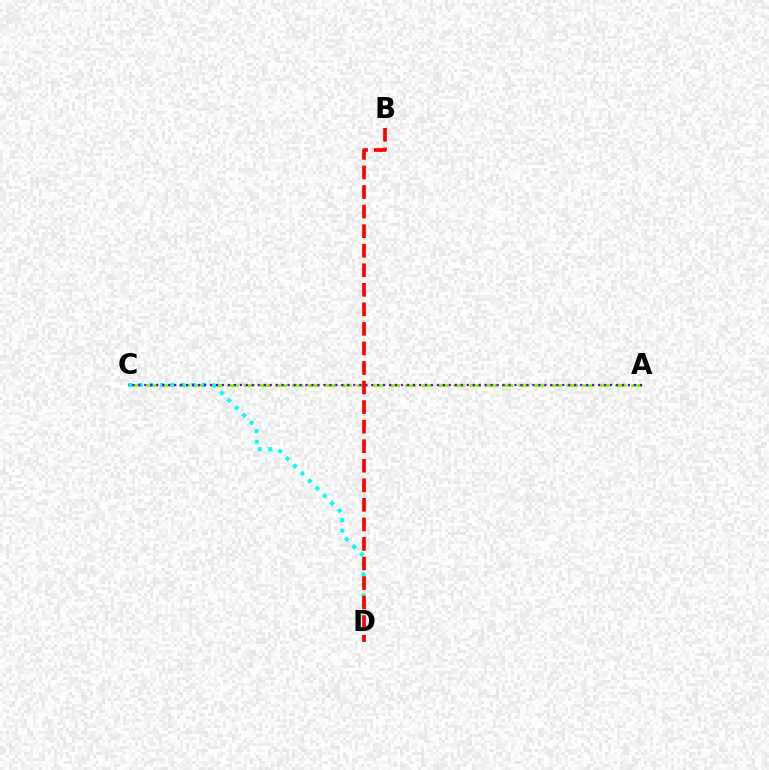{('A', 'C'): [{'color': '#84ff00', 'line_style': 'dashed', 'thickness': 2.19}, {'color': '#7200ff', 'line_style': 'dotted', 'thickness': 1.62}], ('C', 'D'): [{'color': '#00fff6', 'line_style': 'dotted', 'thickness': 2.86}], ('B', 'D'): [{'color': '#ff0000', 'line_style': 'dashed', 'thickness': 2.66}]}